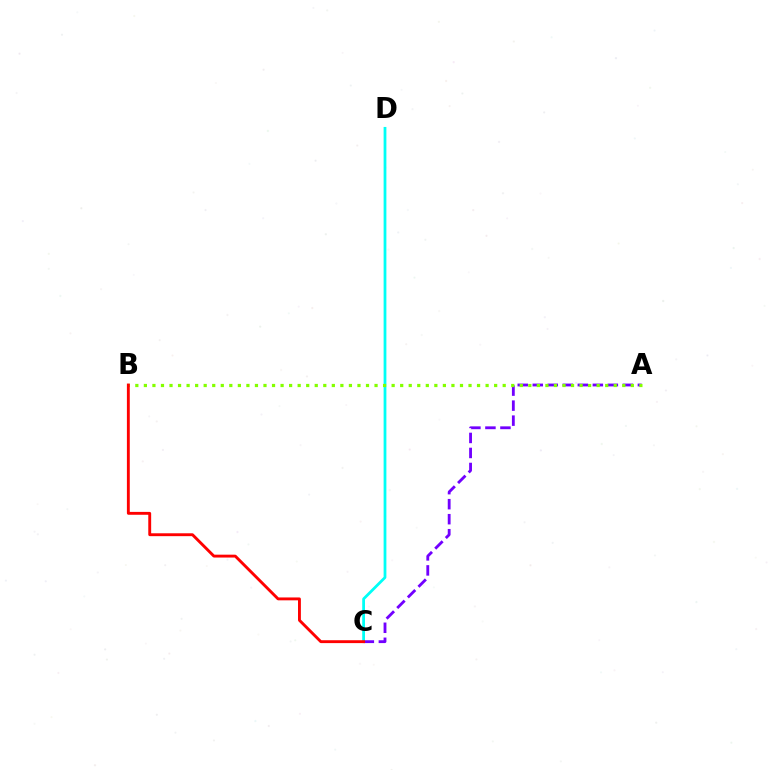{('A', 'C'): [{'color': '#7200ff', 'line_style': 'dashed', 'thickness': 2.04}], ('C', 'D'): [{'color': '#00fff6', 'line_style': 'solid', 'thickness': 2.0}], ('A', 'B'): [{'color': '#84ff00', 'line_style': 'dotted', 'thickness': 2.32}], ('B', 'C'): [{'color': '#ff0000', 'line_style': 'solid', 'thickness': 2.07}]}